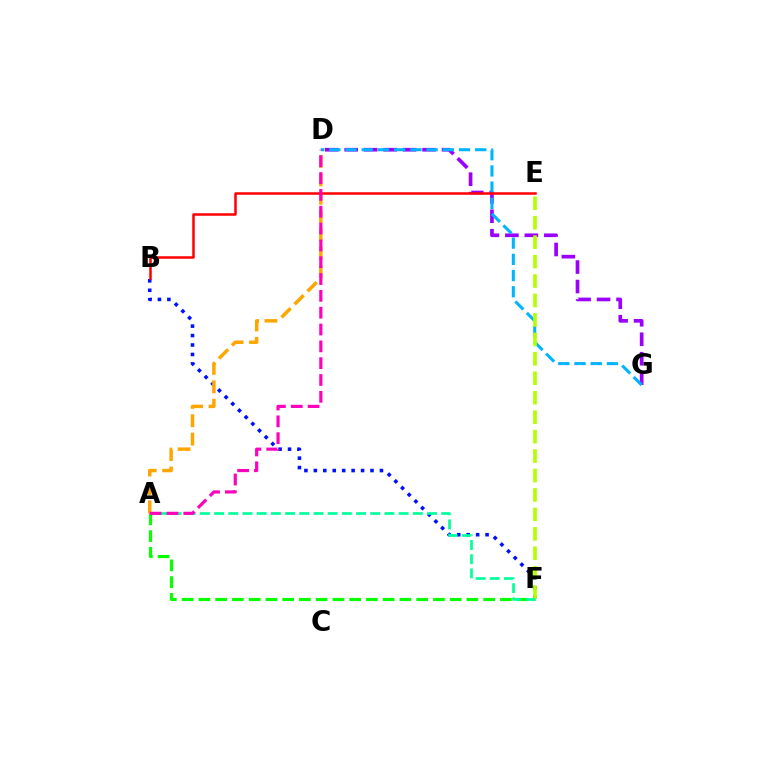{('A', 'F'): [{'color': '#08ff00', 'line_style': 'dashed', 'thickness': 2.28}, {'color': '#00ff9d', 'line_style': 'dashed', 'thickness': 1.93}], ('B', 'F'): [{'color': '#0010ff', 'line_style': 'dotted', 'thickness': 2.57}], ('D', 'G'): [{'color': '#9b00ff', 'line_style': 'dashed', 'thickness': 2.65}, {'color': '#00b5ff', 'line_style': 'dashed', 'thickness': 2.2}], ('A', 'D'): [{'color': '#ffa500', 'line_style': 'dashed', 'thickness': 2.5}, {'color': '#ff00bd', 'line_style': 'dashed', 'thickness': 2.29}], ('E', 'F'): [{'color': '#b3ff00', 'line_style': 'dashed', 'thickness': 2.64}], ('B', 'E'): [{'color': '#ff0000', 'line_style': 'solid', 'thickness': 1.81}]}